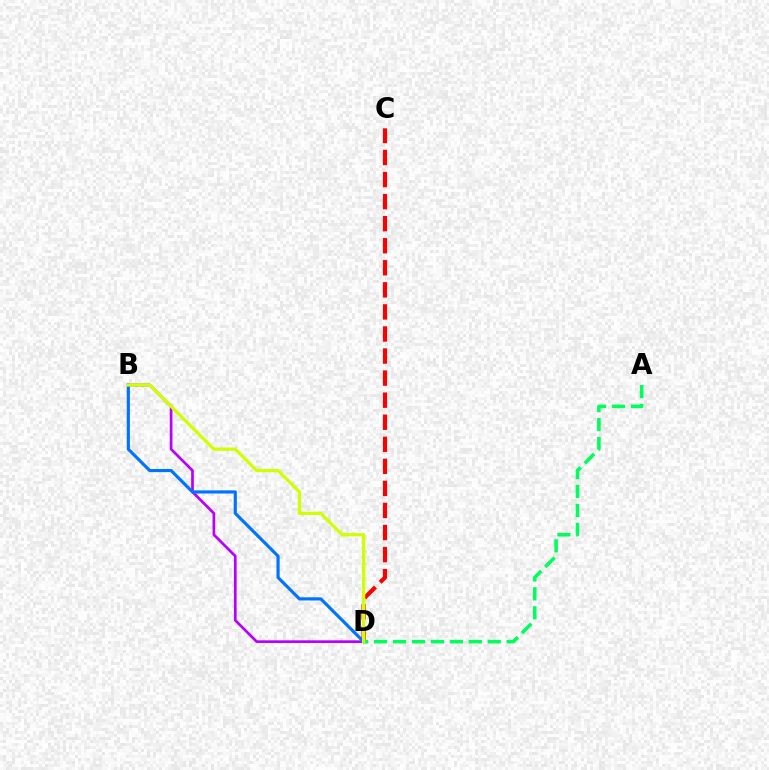{('C', 'D'): [{'color': '#ff0000', 'line_style': 'dashed', 'thickness': 3.0}], ('B', 'D'): [{'color': '#b900ff', 'line_style': 'solid', 'thickness': 1.94}, {'color': '#0074ff', 'line_style': 'solid', 'thickness': 2.27}, {'color': '#d1ff00', 'line_style': 'solid', 'thickness': 2.34}], ('A', 'D'): [{'color': '#00ff5c', 'line_style': 'dashed', 'thickness': 2.57}]}